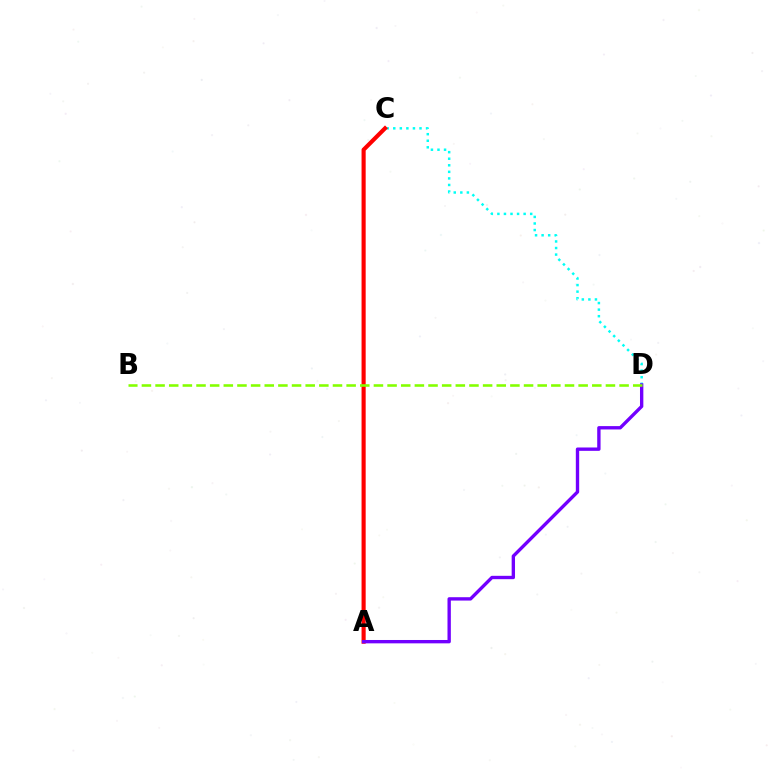{('C', 'D'): [{'color': '#00fff6', 'line_style': 'dotted', 'thickness': 1.78}], ('A', 'C'): [{'color': '#ff0000', 'line_style': 'solid', 'thickness': 2.97}], ('A', 'D'): [{'color': '#7200ff', 'line_style': 'solid', 'thickness': 2.42}], ('B', 'D'): [{'color': '#84ff00', 'line_style': 'dashed', 'thickness': 1.85}]}